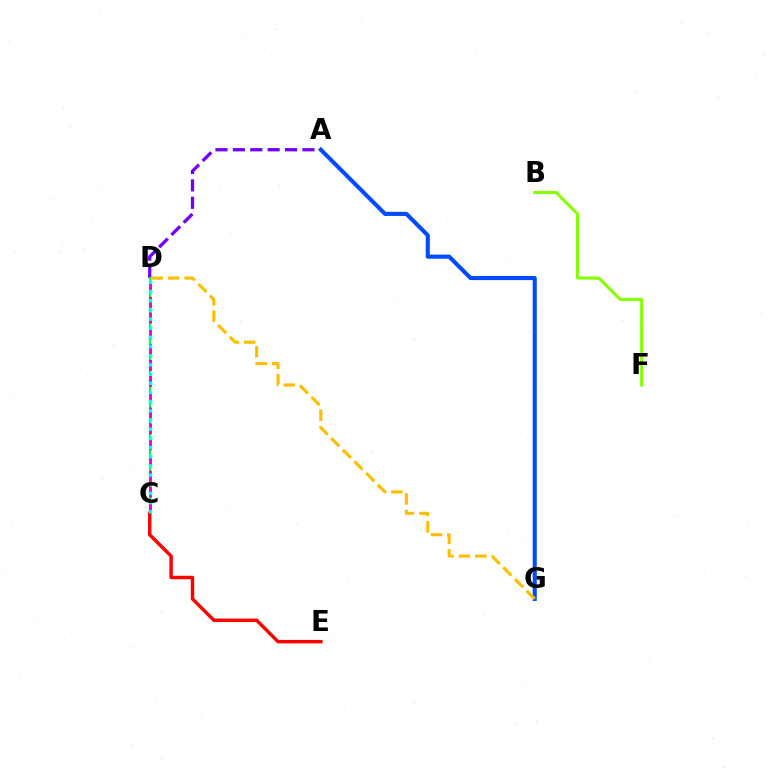{('B', 'F'): [{'color': '#84ff00', 'line_style': 'solid', 'thickness': 2.18}], ('A', 'D'): [{'color': '#7200ff', 'line_style': 'dashed', 'thickness': 2.36}], ('A', 'G'): [{'color': '#004bff', 'line_style': 'solid', 'thickness': 2.95}], ('C', 'D'): [{'color': '#00ff39', 'line_style': 'solid', 'thickness': 1.55}, {'color': '#ff00cf', 'line_style': 'dashed', 'thickness': 2.15}, {'color': '#00fff6', 'line_style': 'dotted', 'thickness': 2.49}], ('C', 'E'): [{'color': '#ff0000', 'line_style': 'solid', 'thickness': 2.48}], ('D', 'G'): [{'color': '#ffbd00', 'line_style': 'dashed', 'thickness': 2.24}]}